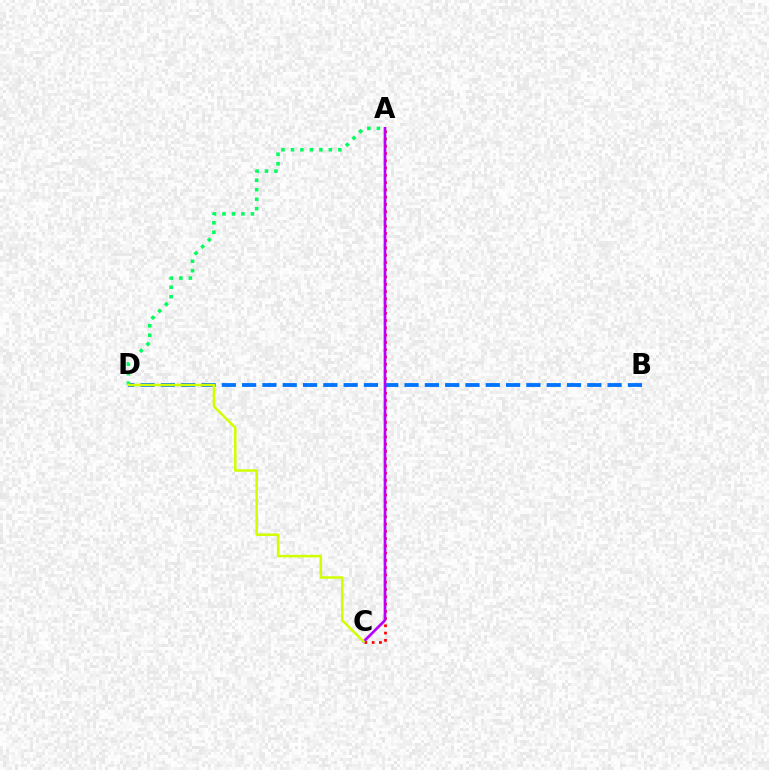{('A', 'C'): [{'color': '#ff0000', 'line_style': 'dotted', 'thickness': 1.97}, {'color': '#b900ff', 'line_style': 'solid', 'thickness': 1.95}], ('B', 'D'): [{'color': '#0074ff', 'line_style': 'dashed', 'thickness': 2.76}], ('A', 'D'): [{'color': '#00ff5c', 'line_style': 'dotted', 'thickness': 2.57}], ('C', 'D'): [{'color': '#d1ff00', 'line_style': 'solid', 'thickness': 1.8}]}